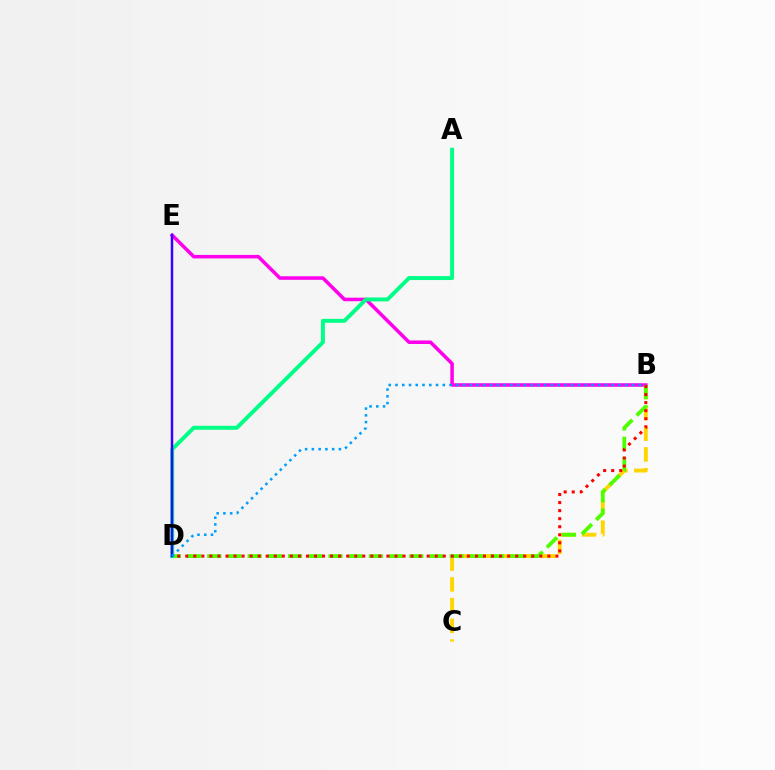{('B', 'E'): [{'color': '#ff00ed', 'line_style': 'solid', 'thickness': 2.54}], ('B', 'C'): [{'color': '#ffd500', 'line_style': 'dashed', 'thickness': 2.82}], ('B', 'D'): [{'color': '#4fff00', 'line_style': 'dashed', 'thickness': 2.74}, {'color': '#ff0000', 'line_style': 'dotted', 'thickness': 2.19}, {'color': '#009eff', 'line_style': 'dotted', 'thickness': 1.84}], ('A', 'D'): [{'color': '#00ff86', 'line_style': 'solid', 'thickness': 2.84}], ('D', 'E'): [{'color': '#3700ff', 'line_style': 'solid', 'thickness': 1.78}]}